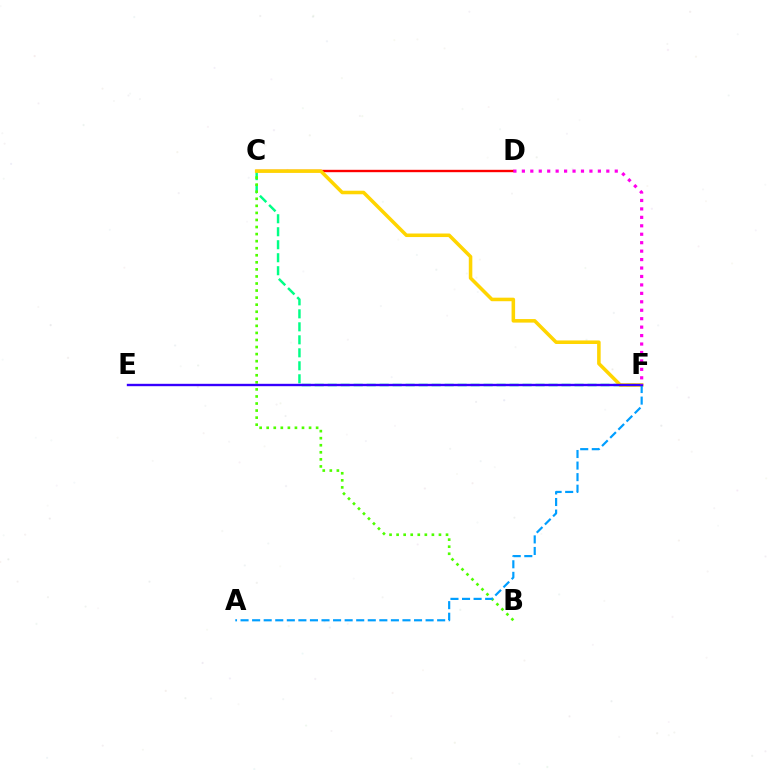{('C', 'D'): [{'color': '#ff0000', 'line_style': 'solid', 'thickness': 1.71}], ('C', 'F'): [{'color': '#00ff86', 'line_style': 'dashed', 'thickness': 1.76}, {'color': '#ffd500', 'line_style': 'solid', 'thickness': 2.55}], ('B', 'C'): [{'color': '#4fff00', 'line_style': 'dotted', 'thickness': 1.92}], ('A', 'F'): [{'color': '#009eff', 'line_style': 'dashed', 'thickness': 1.57}], ('E', 'F'): [{'color': '#3700ff', 'line_style': 'solid', 'thickness': 1.72}], ('D', 'F'): [{'color': '#ff00ed', 'line_style': 'dotted', 'thickness': 2.29}]}